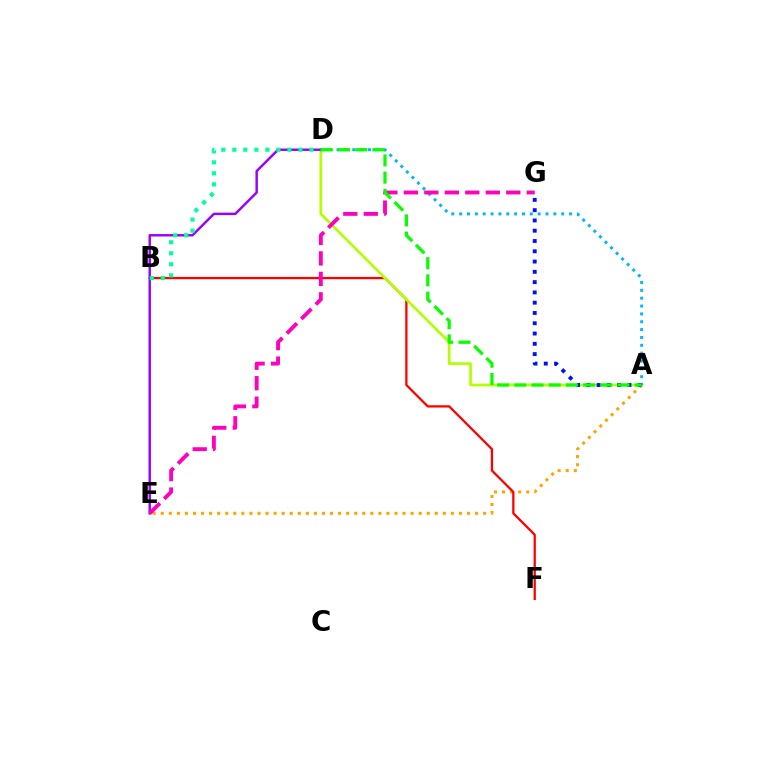{('A', 'E'): [{'color': '#ffa500', 'line_style': 'dotted', 'thickness': 2.19}], ('B', 'F'): [{'color': '#ff0000', 'line_style': 'solid', 'thickness': 1.64}], ('A', 'D'): [{'color': '#b3ff00', 'line_style': 'solid', 'thickness': 1.95}, {'color': '#00b5ff', 'line_style': 'dotted', 'thickness': 2.13}, {'color': '#08ff00', 'line_style': 'dashed', 'thickness': 2.34}], ('A', 'G'): [{'color': '#0010ff', 'line_style': 'dotted', 'thickness': 2.79}], ('D', 'E'): [{'color': '#9b00ff', 'line_style': 'solid', 'thickness': 1.76}], ('B', 'D'): [{'color': '#00ff9d', 'line_style': 'dotted', 'thickness': 2.99}], ('E', 'G'): [{'color': '#ff00bd', 'line_style': 'dashed', 'thickness': 2.78}]}